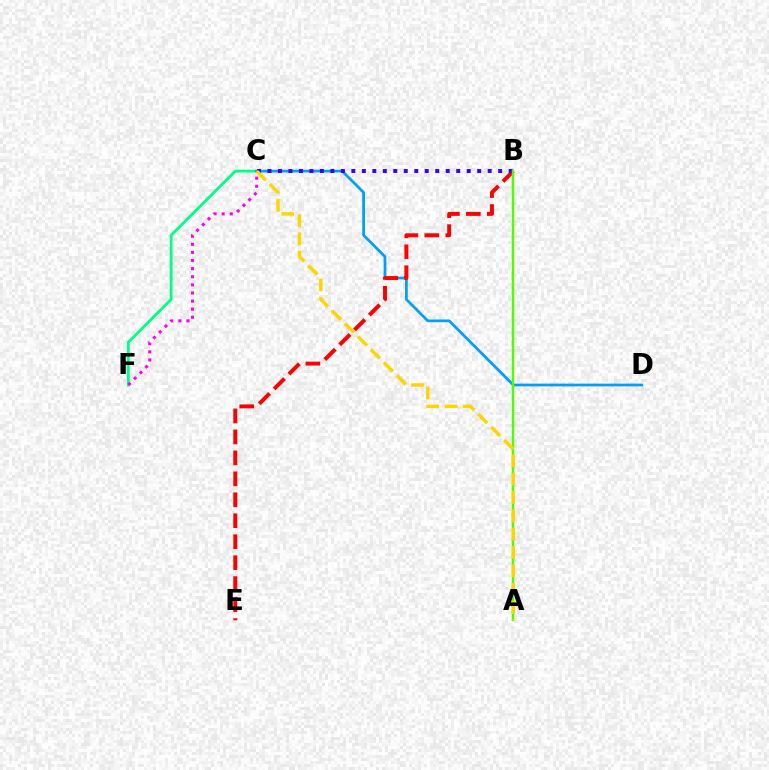{('C', 'F'): [{'color': '#00ff86', 'line_style': 'solid', 'thickness': 2.02}, {'color': '#ff00ed', 'line_style': 'dotted', 'thickness': 2.2}], ('C', 'D'): [{'color': '#009eff', 'line_style': 'solid', 'thickness': 1.97}], ('B', 'E'): [{'color': '#ff0000', 'line_style': 'dashed', 'thickness': 2.85}], ('B', 'C'): [{'color': '#3700ff', 'line_style': 'dotted', 'thickness': 2.85}], ('A', 'B'): [{'color': '#4fff00', 'line_style': 'solid', 'thickness': 1.76}], ('A', 'C'): [{'color': '#ffd500', 'line_style': 'dashed', 'thickness': 2.49}]}